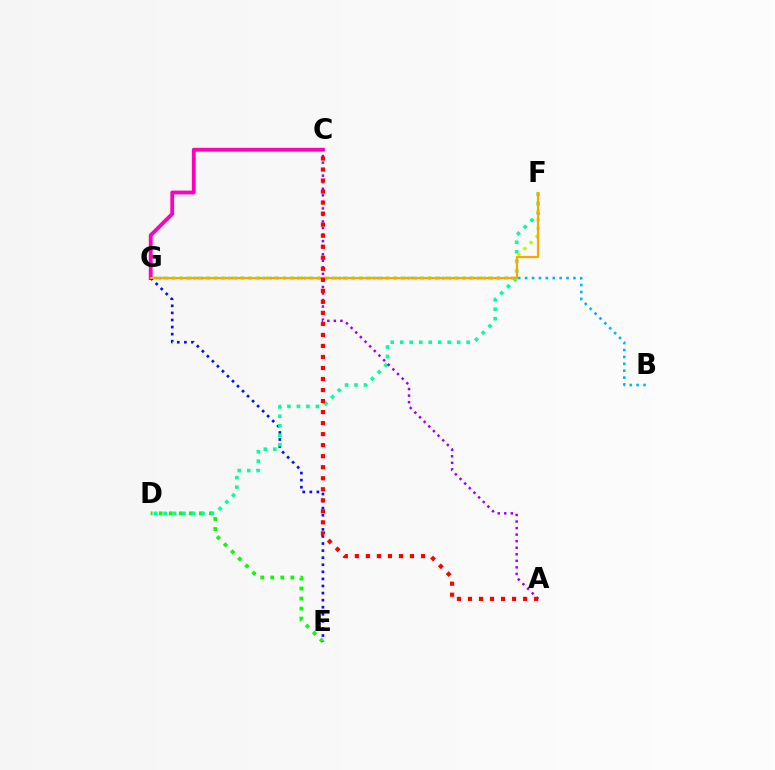{('B', 'G'): [{'color': '#00b5ff', 'line_style': 'dotted', 'thickness': 1.88}], ('C', 'G'): [{'color': '#ff00bd', 'line_style': 'solid', 'thickness': 2.75}], ('D', 'E'): [{'color': '#08ff00', 'line_style': 'dotted', 'thickness': 2.73}], ('E', 'G'): [{'color': '#0010ff', 'line_style': 'dotted', 'thickness': 1.92}], ('D', 'F'): [{'color': '#00ff9d', 'line_style': 'dotted', 'thickness': 2.58}], ('F', 'G'): [{'color': '#b3ff00', 'line_style': 'dotted', 'thickness': 2.33}, {'color': '#ffa500', 'line_style': 'solid', 'thickness': 1.59}], ('A', 'C'): [{'color': '#9b00ff', 'line_style': 'dotted', 'thickness': 1.78}, {'color': '#ff0000', 'line_style': 'dotted', 'thickness': 3.0}]}